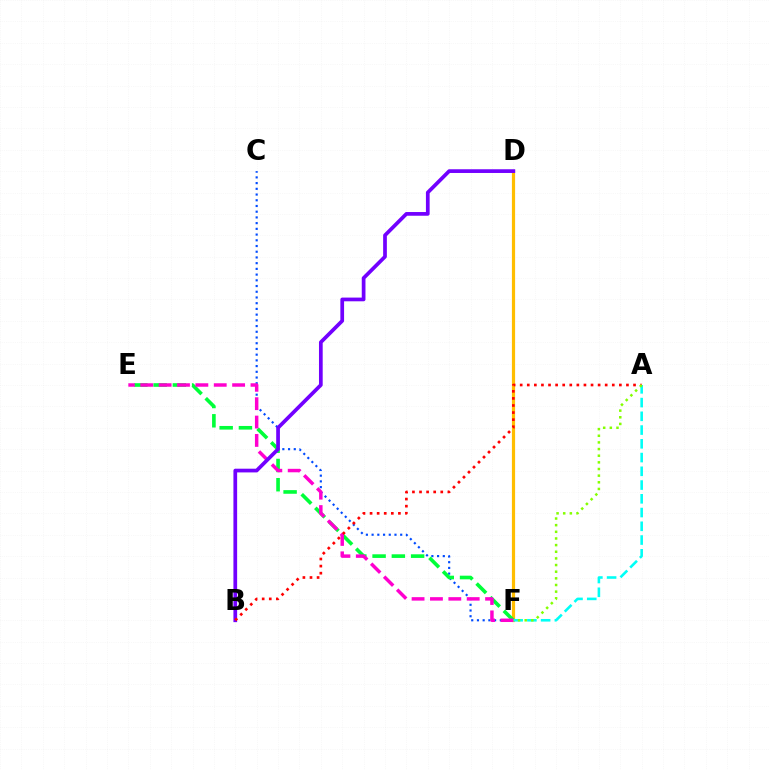{('C', 'F'): [{'color': '#004bff', 'line_style': 'dotted', 'thickness': 1.55}], ('D', 'F'): [{'color': '#ffbd00', 'line_style': 'solid', 'thickness': 2.3}], ('E', 'F'): [{'color': '#00ff39', 'line_style': 'dashed', 'thickness': 2.62}, {'color': '#ff00cf', 'line_style': 'dashed', 'thickness': 2.5}], ('A', 'F'): [{'color': '#00fff6', 'line_style': 'dashed', 'thickness': 1.87}, {'color': '#84ff00', 'line_style': 'dotted', 'thickness': 1.81}], ('B', 'D'): [{'color': '#7200ff', 'line_style': 'solid', 'thickness': 2.68}], ('A', 'B'): [{'color': '#ff0000', 'line_style': 'dotted', 'thickness': 1.92}]}